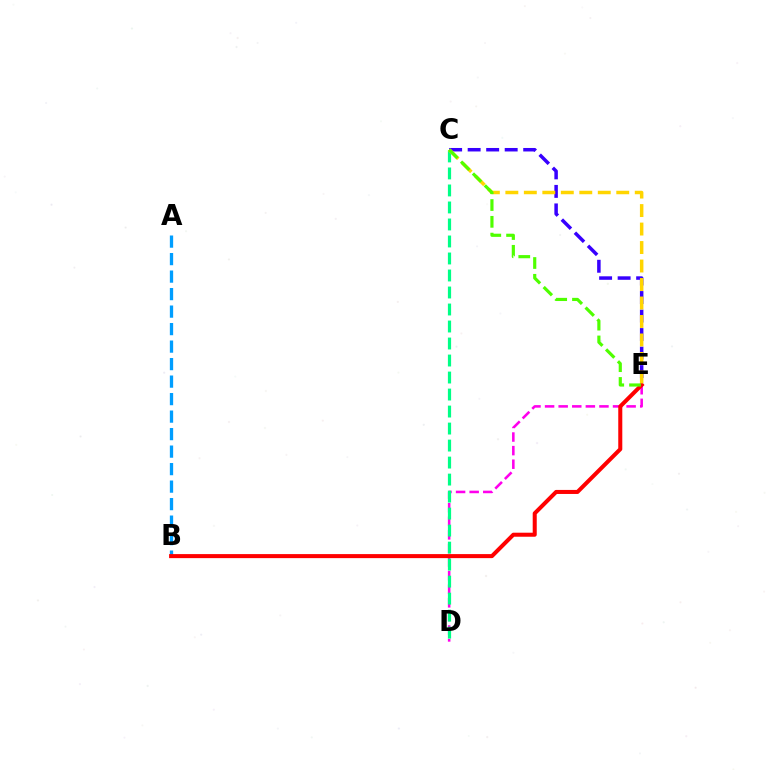{('C', 'E'): [{'color': '#3700ff', 'line_style': 'dashed', 'thickness': 2.52}, {'color': '#ffd500', 'line_style': 'dashed', 'thickness': 2.51}, {'color': '#4fff00', 'line_style': 'dashed', 'thickness': 2.28}], ('A', 'B'): [{'color': '#009eff', 'line_style': 'dashed', 'thickness': 2.38}], ('D', 'E'): [{'color': '#ff00ed', 'line_style': 'dashed', 'thickness': 1.85}], ('C', 'D'): [{'color': '#00ff86', 'line_style': 'dashed', 'thickness': 2.31}], ('B', 'E'): [{'color': '#ff0000', 'line_style': 'solid', 'thickness': 2.91}]}